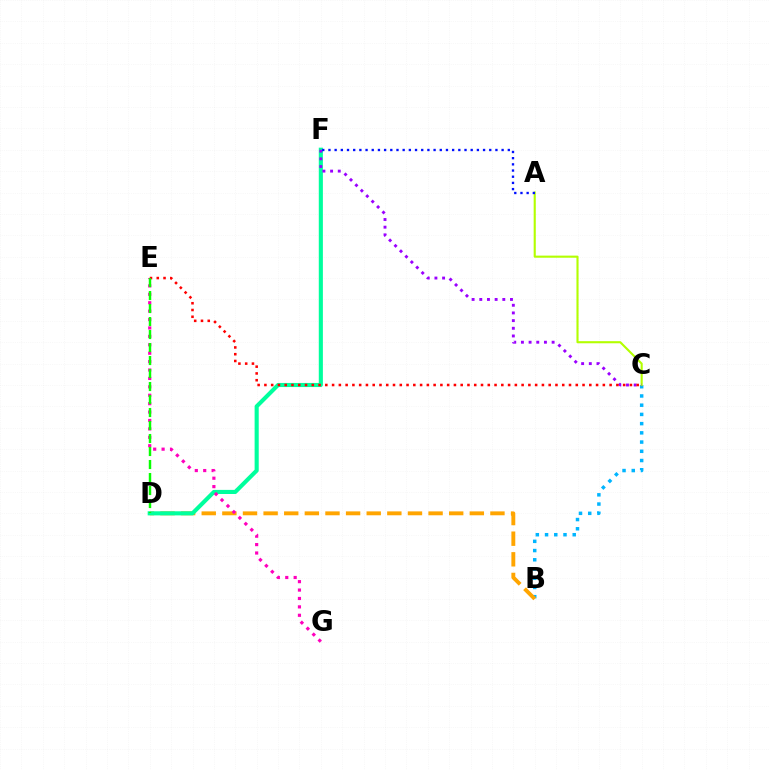{('B', 'C'): [{'color': '#00b5ff', 'line_style': 'dotted', 'thickness': 2.51}], ('B', 'D'): [{'color': '#ffa500', 'line_style': 'dashed', 'thickness': 2.8}], ('A', 'C'): [{'color': '#b3ff00', 'line_style': 'solid', 'thickness': 1.52}], ('D', 'F'): [{'color': '#00ff9d', 'line_style': 'solid', 'thickness': 2.96}], ('E', 'G'): [{'color': '#ff00bd', 'line_style': 'dotted', 'thickness': 2.29}], ('C', 'F'): [{'color': '#9b00ff', 'line_style': 'dotted', 'thickness': 2.09}], ('A', 'F'): [{'color': '#0010ff', 'line_style': 'dotted', 'thickness': 1.68}], ('C', 'E'): [{'color': '#ff0000', 'line_style': 'dotted', 'thickness': 1.84}], ('D', 'E'): [{'color': '#08ff00', 'line_style': 'dashed', 'thickness': 1.77}]}